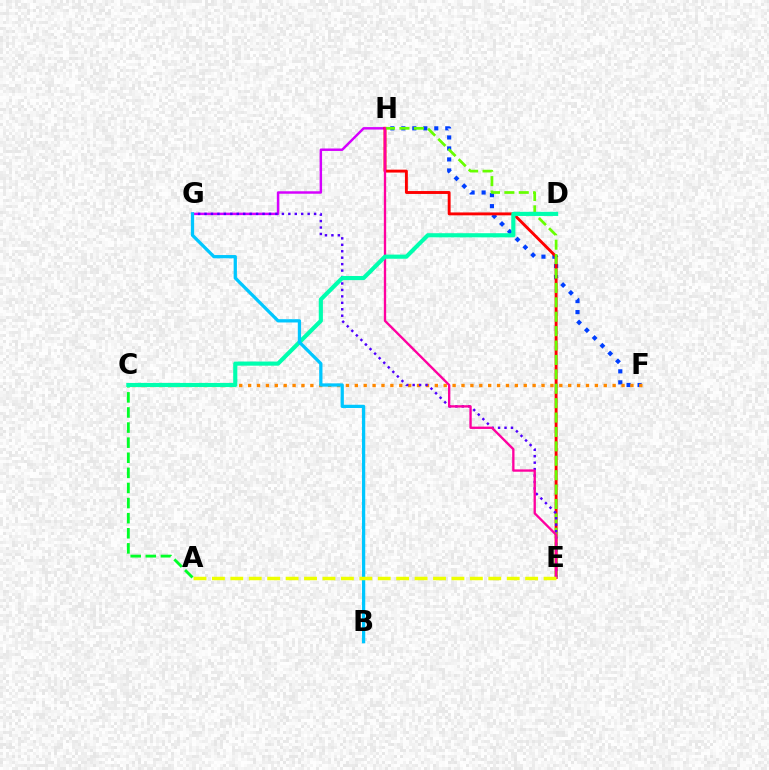{('F', 'H'): [{'color': '#003fff', 'line_style': 'dotted', 'thickness': 2.99}], ('G', 'H'): [{'color': '#d600ff', 'line_style': 'solid', 'thickness': 1.77}], ('E', 'H'): [{'color': '#ff0000', 'line_style': 'solid', 'thickness': 2.09}, {'color': '#66ff00', 'line_style': 'dashed', 'thickness': 1.96}, {'color': '#ff00a0', 'line_style': 'solid', 'thickness': 1.68}], ('C', 'F'): [{'color': '#ff8800', 'line_style': 'dotted', 'thickness': 2.42}], ('E', 'G'): [{'color': '#4f00ff', 'line_style': 'dotted', 'thickness': 1.75}], ('A', 'C'): [{'color': '#00ff27', 'line_style': 'dashed', 'thickness': 2.05}], ('C', 'D'): [{'color': '#00ffaf', 'line_style': 'solid', 'thickness': 2.98}], ('B', 'G'): [{'color': '#00c7ff', 'line_style': 'solid', 'thickness': 2.35}], ('A', 'E'): [{'color': '#eeff00', 'line_style': 'dashed', 'thickness': 2.5}]}